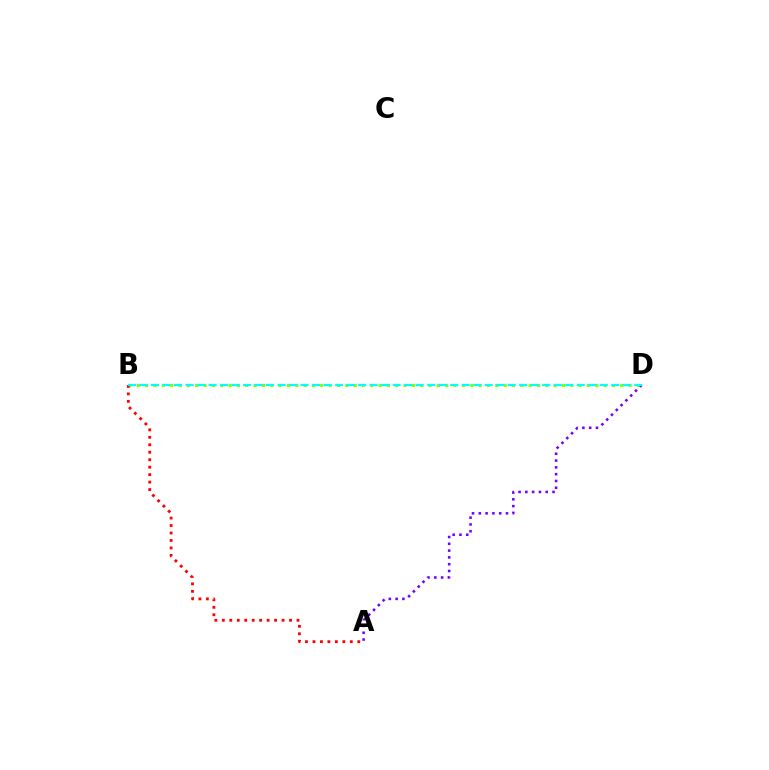{('B', 'D'): [{'color': '#84ff00', 'line_style': 'dotted', 'thickness': 2.26}, {'color': '#00fff6', 'line_style': 'dashed', 'thickness': 1.56}], ('A', 'D'): [{'color': '#7200ff', 'line_style': 'dotted', 'thickness': 1.85}], ('A', 'B'): [{'color': '#ff0000', 'line_style': 'dotted', 'thickness': 2.03}]}